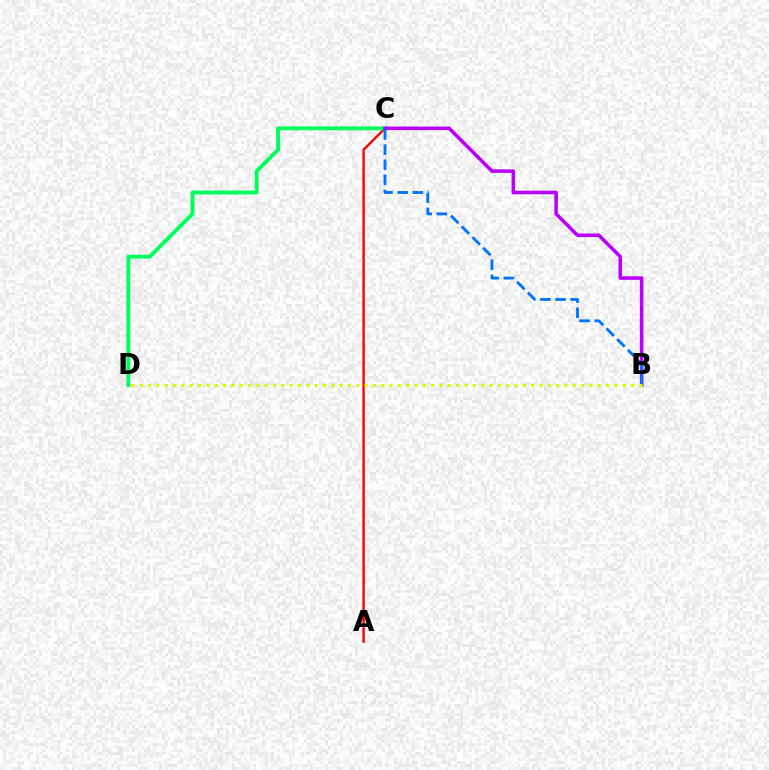{('A', 'C'): [{'color': '#ff0000', 'line_style': 'solid', 'thickness': 1.72}], ('C', 'D'): [{'color': '#00ff5c', 'line_style': 'solid', 'thickness': 2.79}], ('B', 'C'): [{'color': '#b900ff', 'line_style': 'solid', 'thickness': 2.56}, {'color': '#0074ff', 'line_style': 'dashed', 'thickness': 2.06}], ('B', 'D'): [{'color': '#d1ff00', 'line_style': 'dotted', 'thickness': 2.26}]}